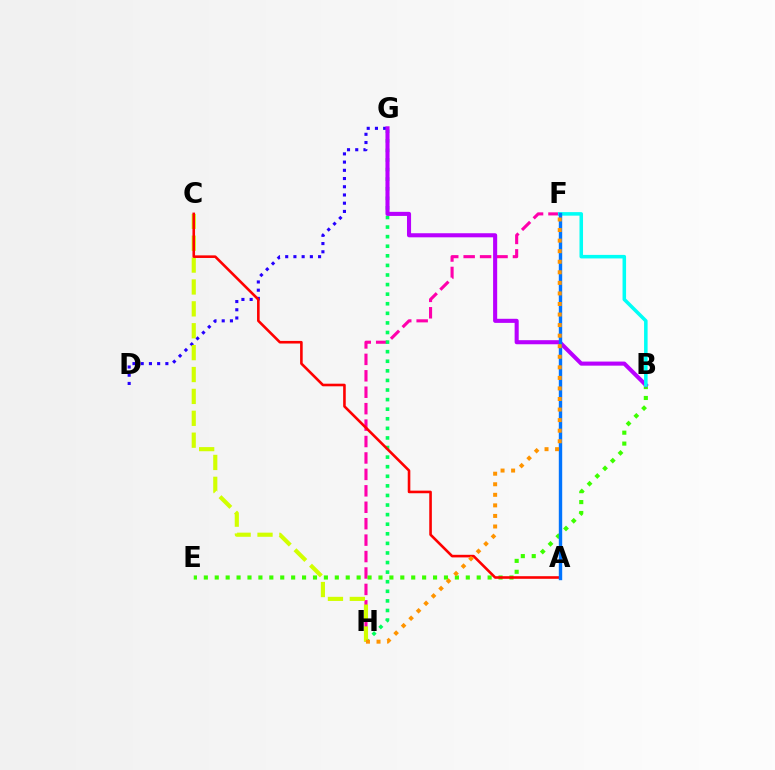{('F', 'H'): [{'color': '#ff00ac', 'line_style': 'dashed', 'thickness': 2.23}, {'color': '#ff9400', 'line_style': 'dotted', 'thickness': 2.87}], ('D', 'G'): [{'color': '#2500ff', 'line_style': 'dotted', 'thickness': 2.23}], ('G', 'H'): [{'color': '#00ff5c', 'line_style': 'dotted', 'thickness': 2.6}], ('B', 'E'): [{'color': '#3dff00', 'line_style': 'dotted', 'thickness': 2.97}], ('C', 'H'): [{'color': '#d1ff00', 'line_style': 'dashed', 'thickness': 2.97}], ('B', 'G'): [{'color': '#b900ff', 'line_style': 'solid', 'thickness': 2.94}], ('B', 'F'): [{'color': '#00fff6', 'line_style': 'solid', 'thickness': 2.54}], ('A', 'C'): [{'color': '#ff0000', 'line_style': 'solid', 'thickness': 1.87}], ('A', 'F'): [{'color': '#0074ff', 'line_style': 'solid', 'thickness': 2.45}]}